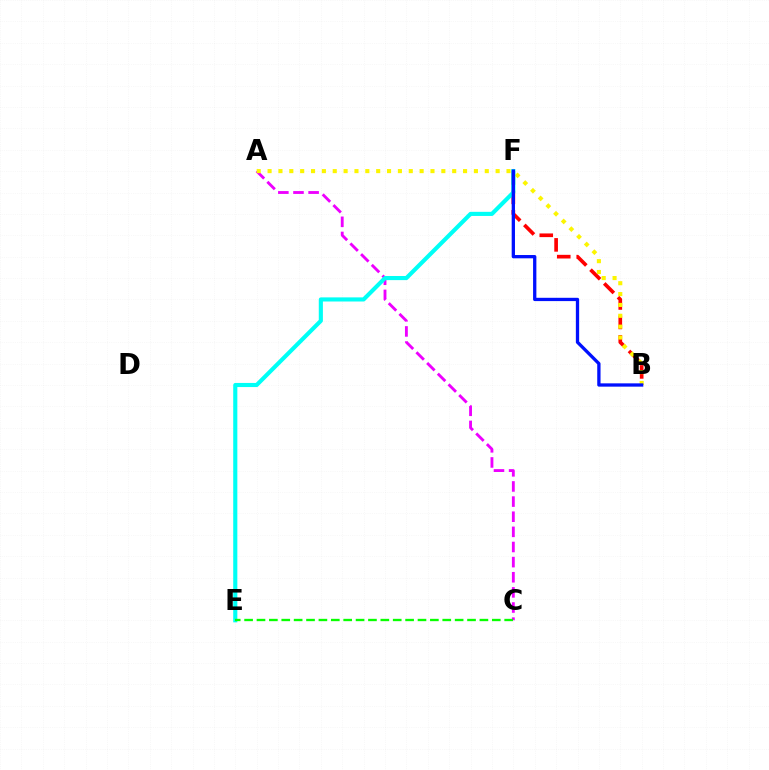{('A', 'C'): [{'color': '#ee00ff', 'line_style': 'dashed', 'thickness': 2.06}], ('B', 'F'): [{'color': '#ff0000', 'line_style': 'dashed', 'thickness': 2.64}, {'color': '#0010ff', 'line_style': 'solid', 'thickness': 2.37}], ('A', 'B'): [{'color': '#fcf500', 'line_style': 'dotted', 'thickness': 2.95}], ('E', 'F'): [{'color': '#00fff6', 'line_style': 'solid', 'thickness': 2.97}], ('C', 'E'): [{'color': '#08ff00', 'line_style': 'dashed', 'thickness': 1.68}]}